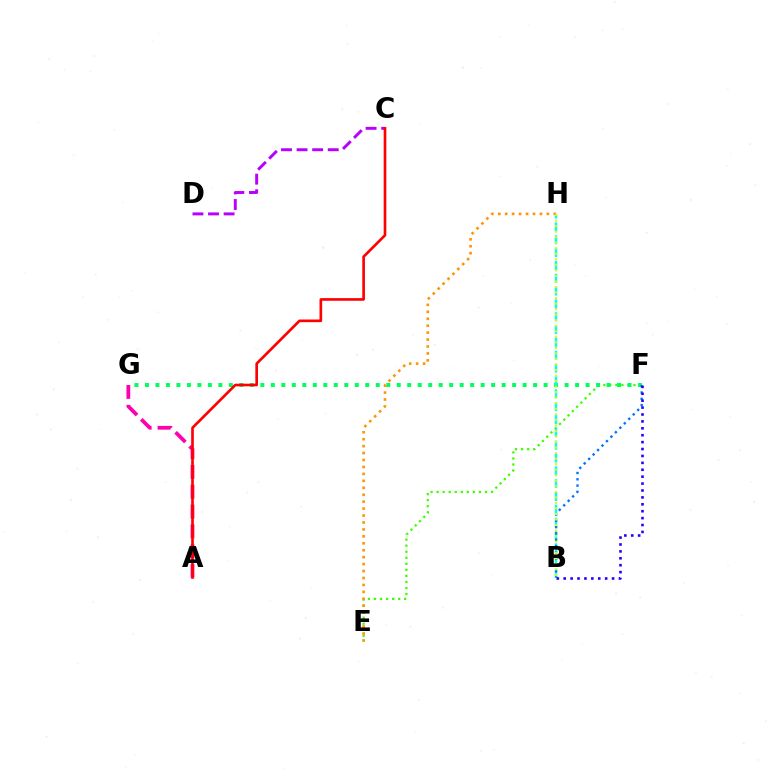{('E', 'F'): [{'color': '#3dff00', 'line_style': 'dotted', 'thickness': 1.64}], ('A', 'G'): [{'color': '#ff00ac', 'line_style': 'dashed', 'thickness': 2.7}], ('C', 'D'): [{'color': '#b900ff', 'line_style': 'dashed', 'thickness': 2.12}], ('F', 'G'): [{'color': '#00ff5c', 'line_style': 'dotted', 'thickness': 2.85}], ('A', 'C'): [{'color': '#ff0000', 'line_style': 'solid', 'thickness': 1.91}], ('B', 'H'): [{'color': '#00fff6', 'line_style': 'dashed', 'thickness': 1.74}, {'color': '#d1ff00', 'line_style': 'dotted', 'thickness': 1.5}], ('B', 'F'): [{'color': '#0074ff', 'line_style': 'dotted', 'thickness': 1.71}, {'color': '#2500ff', 'line_style': 'dotted', 'thickness': 1.88}], ('E', 'H'): [{'color': '#ff9400', 'line_style': 'dotted', 'thickness': 1.89}]}